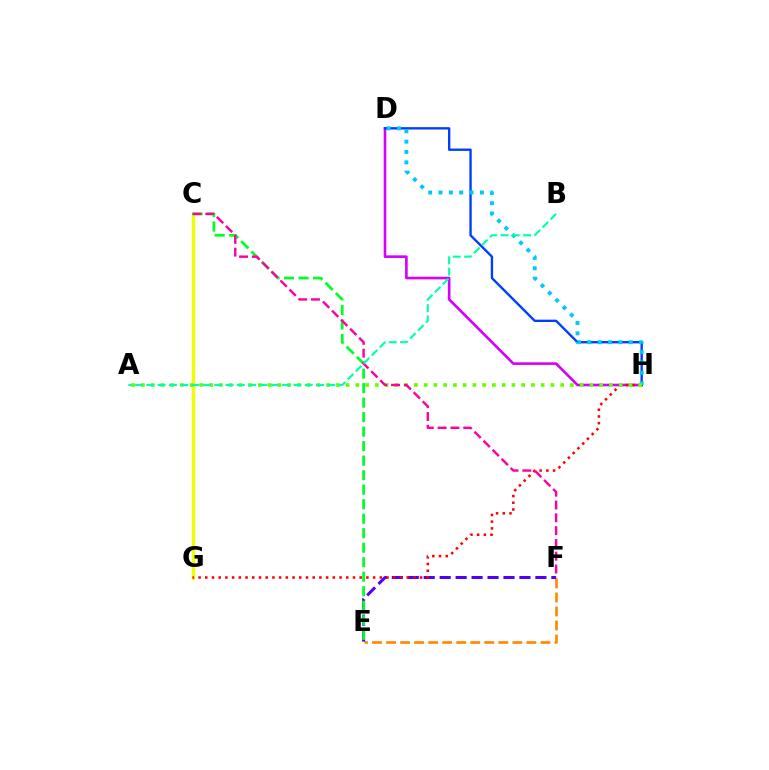{('D', 'H'): [{'color': '#d600ff', 'line_style': 'solid', 'thickness': 1.9}, {'color': '#003fff', 'line_style': 'solid', 'thickness': 1.7}, {'color': '#00c7ff', 'line_style': 'dotted', 'thickness': 2.81}], ('E', 'F'): [{'color': '#ff8800', 'line_style': 'dashed', 'thickness': 1.91}, {'color': '#4f00ff', 'line_style': 'dashed', 'thickness': 2.17}], ('C', 'G'): [{'color': '#eeff00', 'line_style': 'solid', 'thickness': 2.48}], ('G', 'H'): [{'color': '#ff0000', 'line_style': 'dotted', 'thickness': 1.82}], ('A', 'H'): [{'color': '#66ff00', 'line_style': 'dotted', 'thickness': 2.65}], ('C', 'E'): [{'color': '#00ff27', 'line_style': 'dashed', 'thickness': 1.97}], ('C', 'F'): [{'color': '#ff00a0', 'line_style': 'dashed', 'thickness': 1.74}], ('A', 'B'): [{'color': '#00ffaf', 'line_style': 'dashed', 'thickness': 1.54}]}